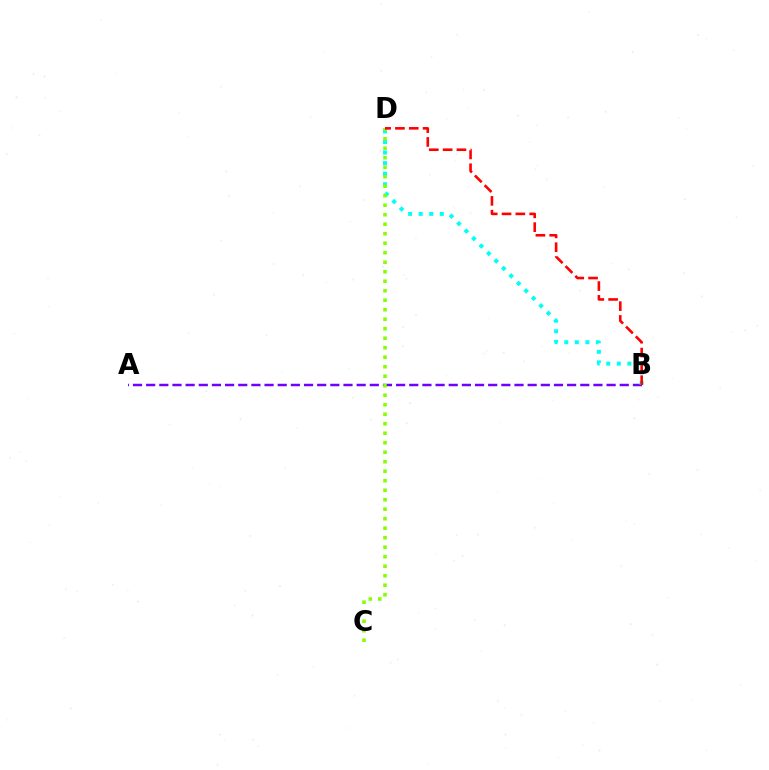{('A', 'B'): [{'color': '#7200ff', 'line_style': 'dashed', 'thickness': 1.79}], ('B', 'D'): [{'color': '#00fff6', 'line_style': 'dotted', 'thickness': 2.87}, {'color': '#ff0000', 'line_style': 'dashed', 'thickness': 1.88}], ('C', 'D'): [{'color': '#84ff00', 'line_style': 'dotted', 'thickness': 2.58}]}